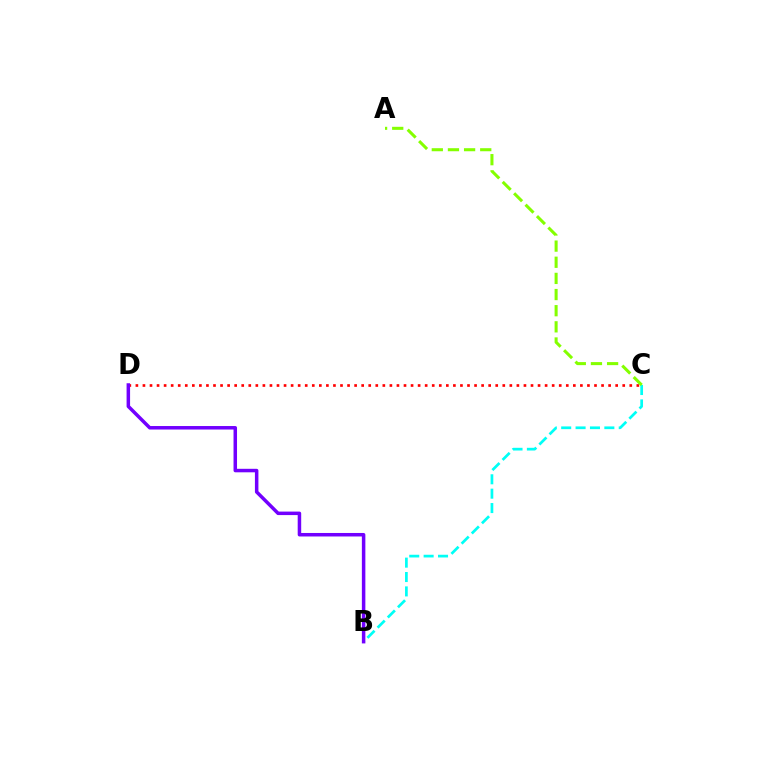{('B', 'C'): [{'color': '#00fff6', 'line_style': 'dashed', 'thickness': 1.95}], ('C', 'D'): [{'color': '#ff0000', 'line_style': 'dotted', 'thickness': 1.92}], ('A', 'C'): [{'color': '#84ff00', 'line_style': 'dashed', 'thickness': 2.19}], ('B', 'D'): [{'color': '#7200ff', 'line_style': 'solid', 'thickness': 2.52}]}